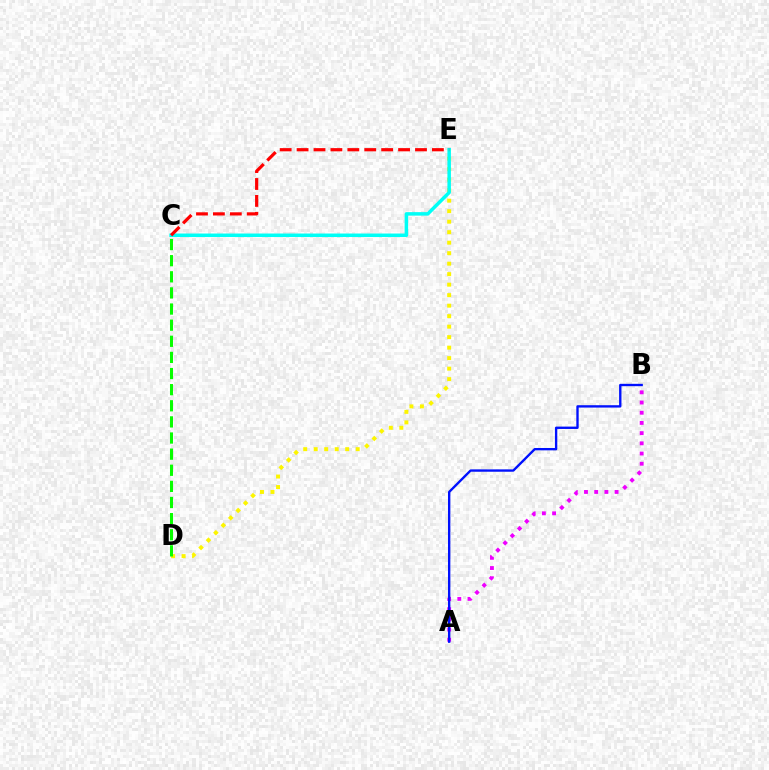{('A', 'B'): [{'color': '#ee00ff', 'line_style': 'dotted', 'thickness': 2.77}, {'color': '#0010ff', 'line_style': 'solid', 'thickness': 1.7}], ('D', 'E'): [{'color': '#fcf500', 'line_style': 'dotted', 'thickness': 2.85}], ('C', 'D'): [{'color': '#08ff00', 'line_style': 'dashed', 'thickness': 2.19}], ('C', 'E'): [{'color': '#00fff6', 'line_style': 'solid', 'thickness': 2.52}, {'color': '#ff0000', 'line_style': 'dashed', 'thickness': 2.3}]}